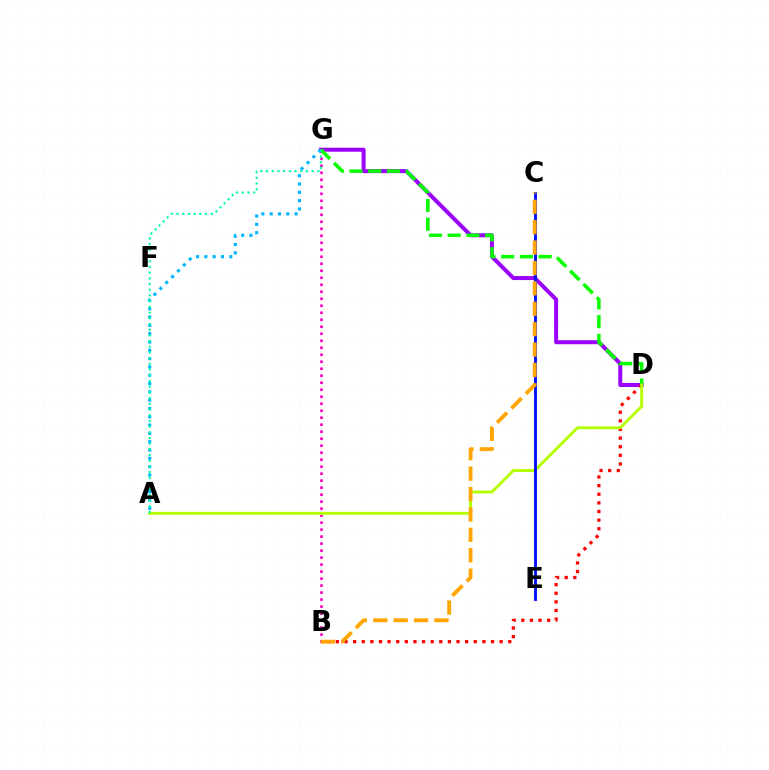{('D', 'G'): [{'color': '#9b00ff', 'line_style': 'solid', 'thickness': 2.88}, {'color': '#08ff00', 'line_style': 'dashed', 'thickness': 2.54}], ('B', 'D'): [{'color': '#ff0000', 'line_style': 'dotted', 'thickness': 2.34}], ('B', 'G'): [{'color': '#ff00bd', 'line_style': 'dotted', 'thickness': 1.9}], ('A', 'G'): [{'color': '#00b5ff', 'line_style': 'dotted', 'thickness': 2.26}, {'color': '#00ff9d', 'line_style': 'dotted', 'thickness': 1.55}], ('A', 'D'): [{'color': '#b3ff00', 'line_style': 'solid', 'thickness': 2.1}], ('C', 'E'): [{'color': '#0010ff', 'line_style': 'solid', 'thickness': 2.07}], ('B', 'C'): [{'color': '#ffa500', 'line_style': 'dashed', 'thickness': 2.77}]}